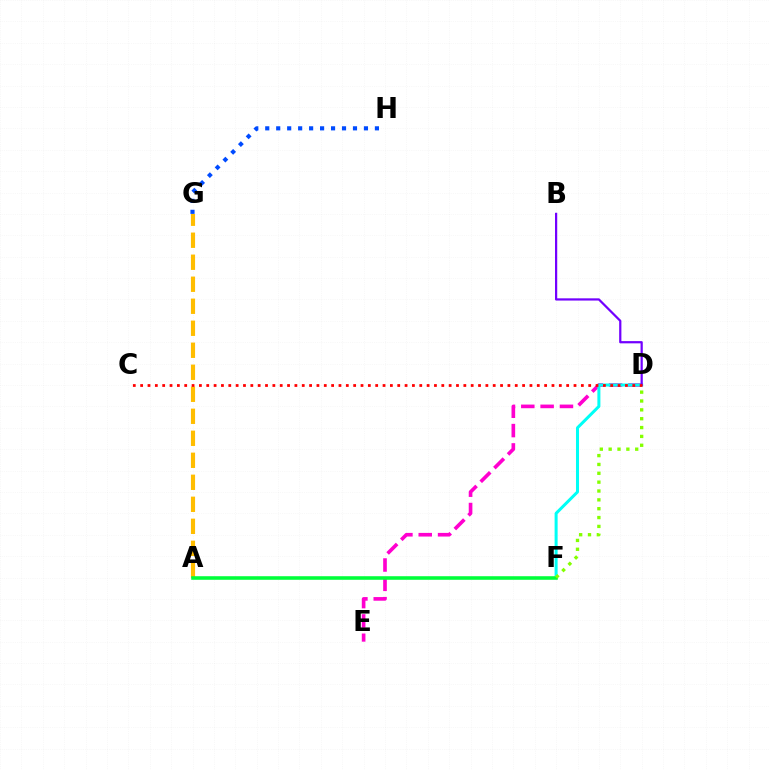{('D', 'E'): [{'color': '#ff00cf', 'line_style': 'dashed', 'thickness': 2.63}], ('A', 'G'): [{'color': '#ffbd00', 'line_style': 'dashed', 'thickness': 2.99}], ('D', 'F'): [{'color': '#00fff6', 'line_style': 'solid', 'thickness': 2.17}, {'color': '#84ff00', 'line_style': 'dotted', 'thickness': 2.41}], ('A', 'F'): [{'color': '#00ff39', 'line_style': 'solid', 'thickness': 2.57}], ('B', 'D'): [{'color': '#7200ff', 'line_style': 'solid', 'thickness': 1.6}], ('C', 'D'): [{'color': '#ff0000', 'line_style': 'dotted', 'thickness': 2.0}], ('G', 'H'): [{'color': '#004bff', 'line_style': 'dotted', 'thickness': 2.98}]}